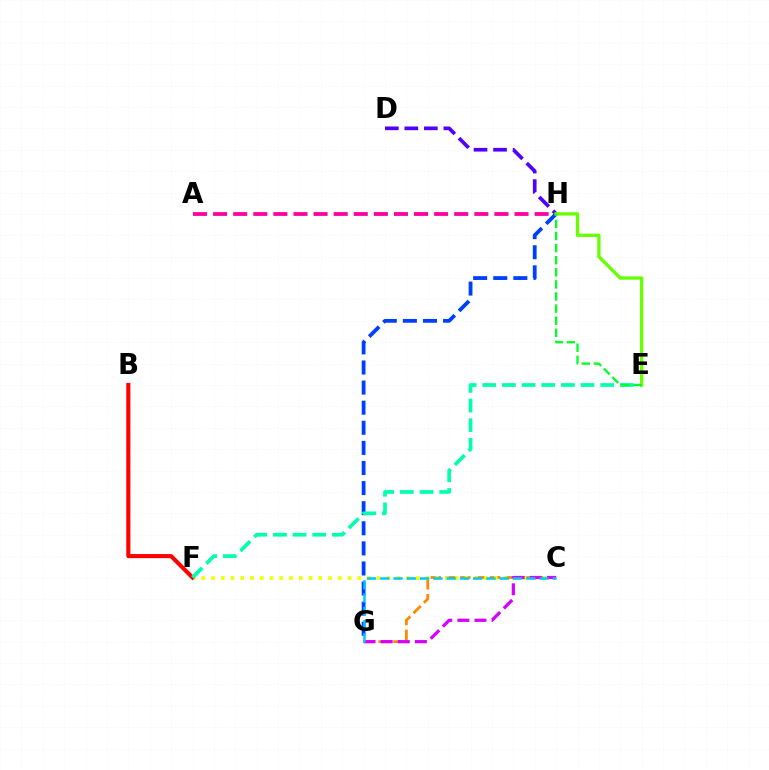{('D', 'H'): [{'color': '#4f00ff', 'line_style': 'dashed', 'thickness': 2.65}], ('C', 'G'): [{'color': '#ff8800', 'line_style': 'dashed', 'thickness': 2.01}, {'color': '#d600ff', 'line_style': 'dashed', 'thickness': 2.32}, {'color': '#00c7ff', 'line_style': 'dashed', 'thickness': 1.8}], ('G', 'H'): [{'color': '#003fff', 'line_style': 'dashed', 'thickness': 2.73}], ('C', 'F'): [{'color': '#eeff00', 'line_style': 'dotted', 'thickness': 2.65}], ('A', 'H'): [{'color': '#ff00a0', 'line_style': 'dashed', 'thickness': 2.73}], ('B', 'F'): [{'color': '#ff0000', 'line_style': 'solid', 'thickness': 2.96}], ('E', 'F'): [{'color': '#00ffaf', 'line_style': 'dashed', 'thickness': 2.67}], ('E', 'H'): [{'color': '#66ff00', 'line_style': 'solid', 'thickness': 2.38}, {'color': '#00ff27', 'line_style': 'dashed', 'thickness': 1.64}]}